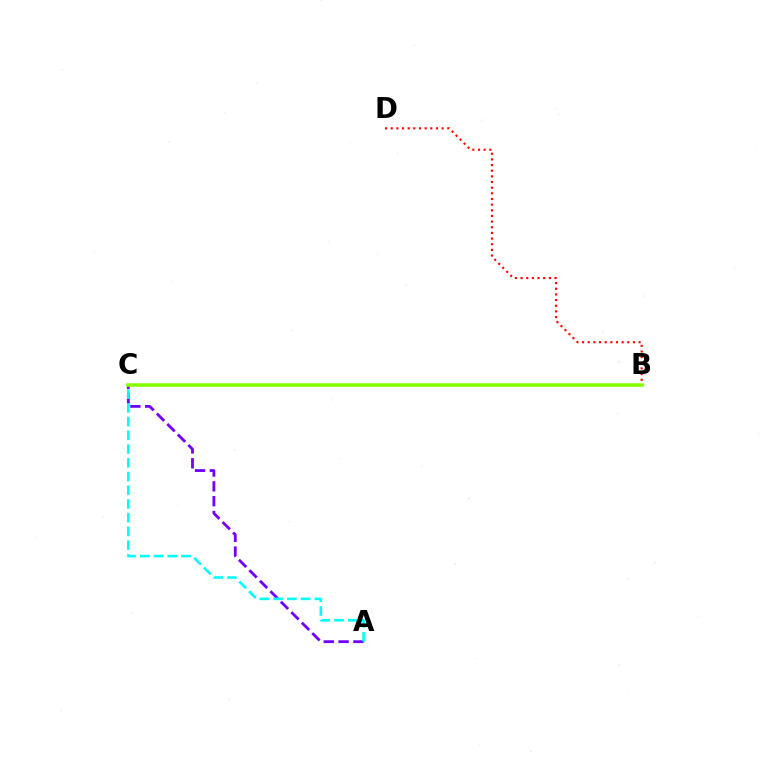{('B', 'D'): [{'color': '#ff0000', 'line_style': 'dotted', 'thickness': 1.54}], ('A', 'C'): [{'color': '#7200ff', 'line_style': 'dashed', 'thickness': 2.01}, {'color': '#00fff6', 'line_style': 'dashed', 'thickness': 1.86}], ('B', 'C'): [{'color': '#84ff00', 'line_style': 'solid', 'thickness': 2.55}]}